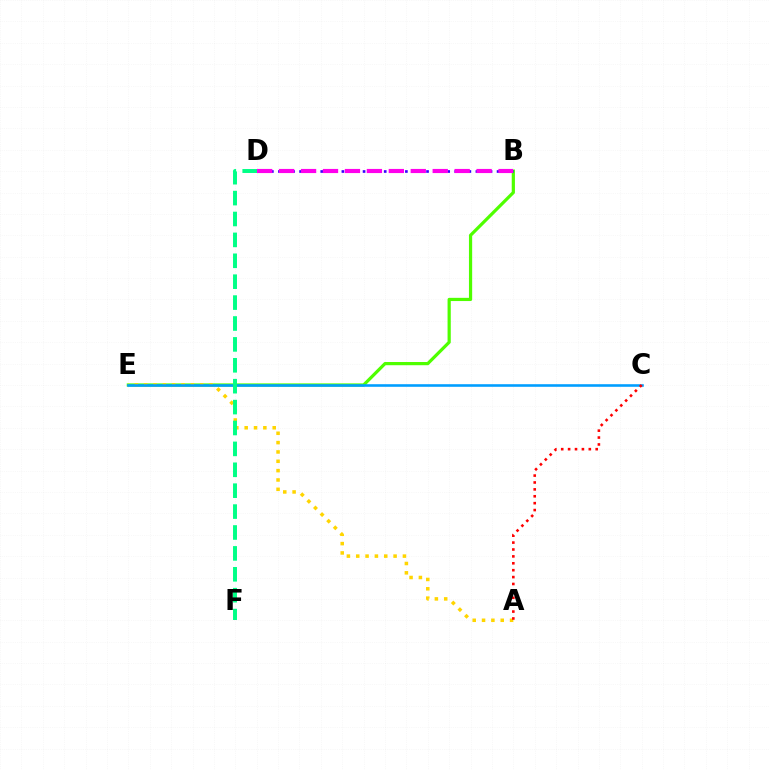{('B', 'E'): [{'color': '#4fff00', 'line_style': 'solid', 'thickness': 2.31}], ('A', 'E'): [{'color': '#ffd500', 'line_style': 'dotted', 'thickness': 2.54}], ('C', 'E'): [{'color': '#009eff', 'line_style': 'solid', 'thickness': 1.87}], ('B', 'D'): [{'color': '#3700ff', 'line_style': 'dotted', 'thickness': 1.92}, {'color': '#ff00ed', 'line_style': 'dashed', 'thickness': 2.98}], ('D', 'F'): [{'color': '#00ff86', 'line_style': 'dashed', 'thickness': 2.84}], ('A', 'C'): [{'color': '#ff0000', 'line_style': 'dotted', 'thickness': 1.87}]}